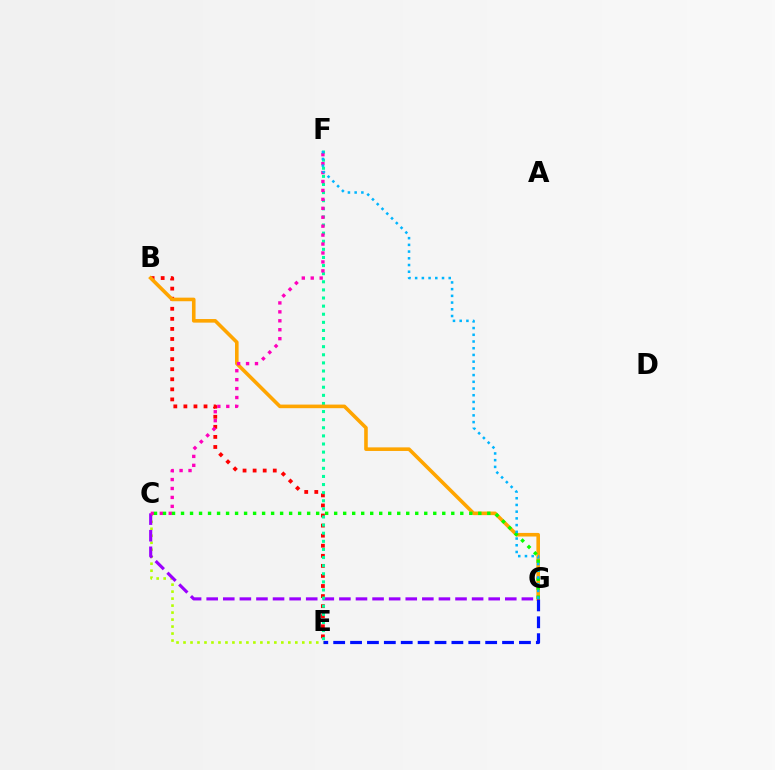{('C', 'E'): [{'color': '#b3ff00', 'line_style': 'dotted', 'thickness': 1.9}], ('C', 'G'): [{'color': '#9b00ff', 'line_style': 'dashed', 'thickness': 2.25}, {'color': '#08ff00', 'line_style': 'dotted', 'thickness': 2.45}], ('B', 'E'): [{'color': '#ff0000', 'line_style': 'dotted', 'thickness': 2.74}], ('E', 'F'): [{'color': '#00ff9d', 'line_style': 'dotted', 'thickness': 2.2}], ('B', 'G'): [{'color': '#ffa500', 'line_style': 'solid', 'thickness': 2.59}], ('C', 'F'): [{'color': '#ff00bd', 'line_style': 'dotted', 'thickness': 2.43}], ('F', 'G'): [{'color': '#00b5ff', 'line_style': 'dotted', 'thickness': 1.83}], ('E', 'G'): [{'color': '#0010ff', 'line_style': 'dashed', 'thickness': 2.29}]}